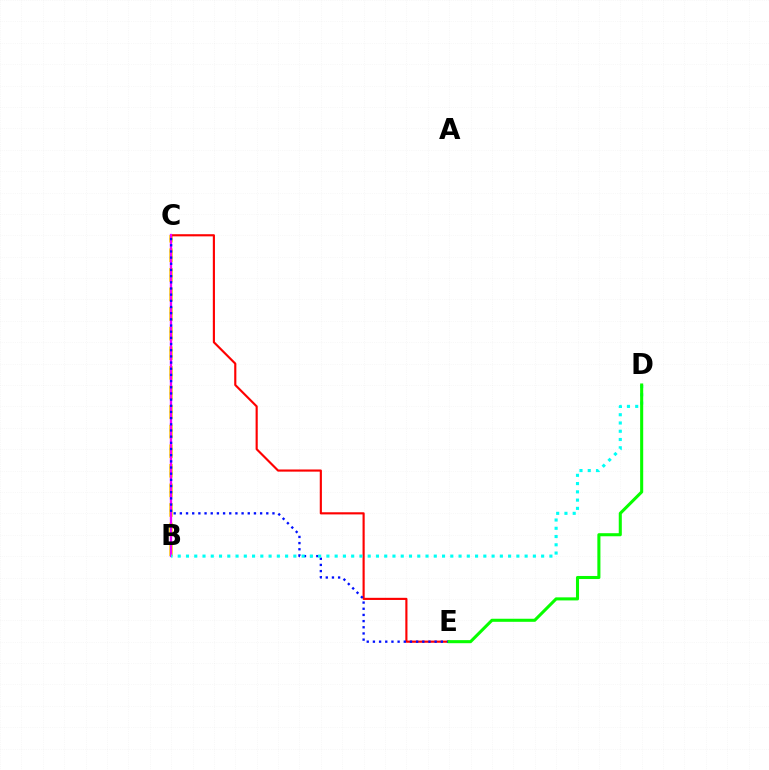{('B', 'C'): [{'color': '#fcf500', 'line_style': 'dashed', 'thickness': 2.66}, {'color': '#ee00ff', 'line_style': 'solid', 'thickness': 1.68}], ('C', 'E'): [{'color': '#ff0000', 'line_style': 'solid', 'thickness': 1.55}, {'color': '#0010ff', 'line_style': 'dotted', 'thickness': 1.68}], ('B', 'D'): [{'color': '#00fff6', 'line_style': 'dotted', 'thickness': 2.24}], ('D', 'E'): [{'color': '#08ff00', 'line_style': 'solid', 'thickness': 2.21}]}